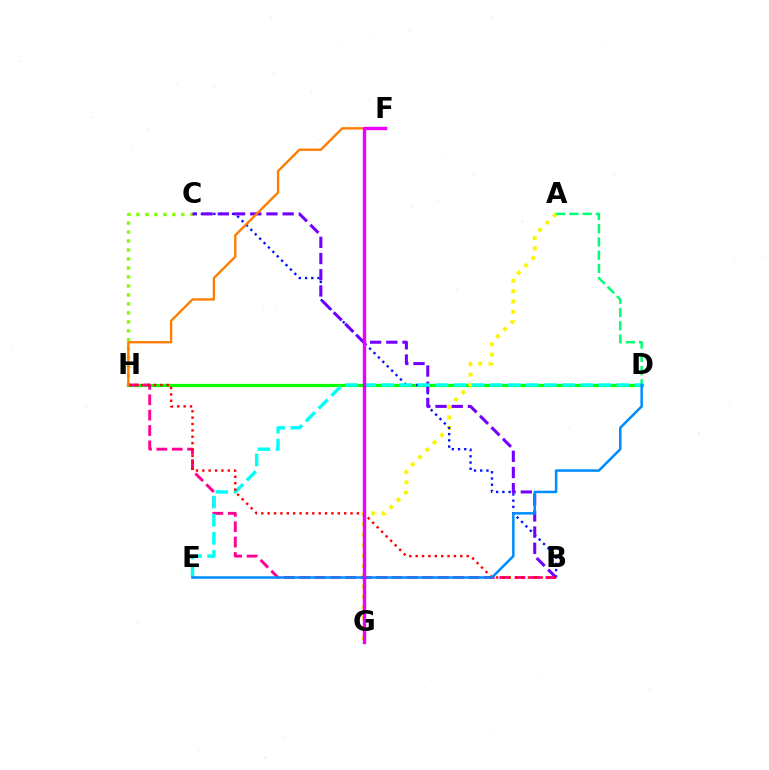{('D', 'H'): [{'color': '#08ff00', 'line_style': 'solid', 'thickness': 2.31}], ('A', 'G'): [{'color': '#fcf500', 'line_style': 'dotted', 'thickness': 2.81}], ('B', 'C'): [{'color': '#0010ff', 'line_style': 'dotted', 'thickness': 1.69}, {'color': '#7200ff', 'line_style': 'dashed', 'thickness': 2.2}], ('C', 'H'): [{'color': '#84ff00', 'line_style': 'dotted', 'thickness': 2.44}], ('B', 'H'): [{'color': '#ff0094', 'line_style': 'dashed', 'thickness': 2.09}, {'color': '#ff0000', 'line_style': 'dotted', 'thickness': 1.73}], ('A', 'D'): [{'color': '#00ff74', 'line_style': 'dashed', 'thickness': 1.8}], ('D', 'E'): [{'color': '#00fff6', 'line_style': 'dashed', 'thickness': 2.46}, {'color': '#008cff', 'line_style': 'solid', 'thickness': 1.81}], ('F', 'H'): [{'color': '#ff7c00', 'line_style': 'solid', 'thickness': 1.69}], ('F', 'G'): [{'color': '#ee00ff', 'line_style': 'solid', 'thickness': 2.44}]}